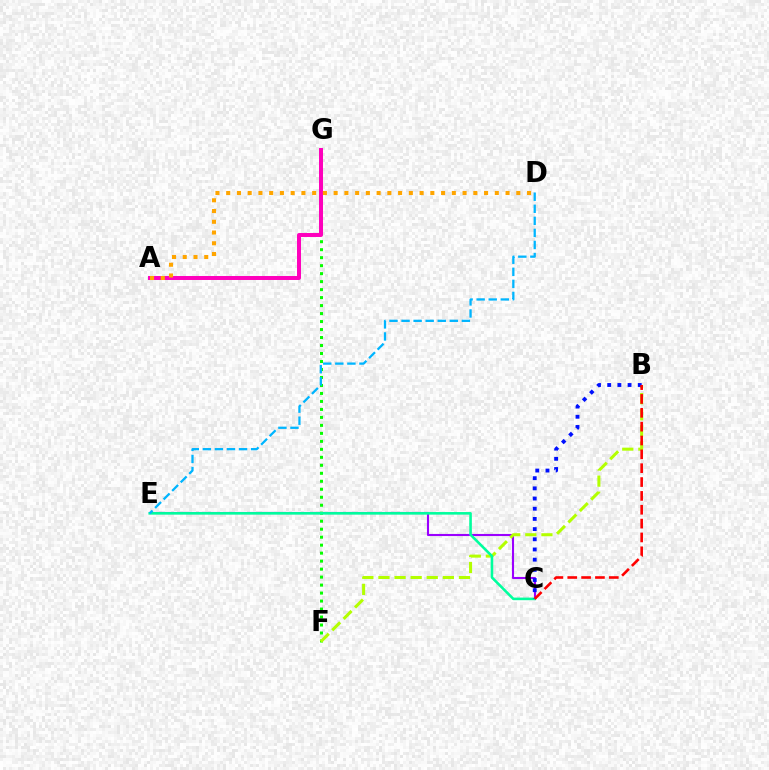{('C', 'E'): [{'color': '#9b00ff', 'line_style': 'solid', 'thickness': 1.51}, {'color': '#00ff9d', 'line_style': 'solid', 'thickness': 1.86}], ('F', 'G'): [{'color': '#08ff00', 'line_style': 'dotted', 'thickness': 2.17}], ('B', 'F'): [{'color': '#b3ff00', 'line_style': 'dashed', 'thickness': 2.19}], ('A', 'G'): [{'color': '#ff00bd', 'line_style': 'solid', 'thickness': 2.86}], ('A', 'D'): [{'color': '#ffa500', 'line_style': 'dotted', 'thickness': 2.92}], ('B', 'C'): [{'color': '#0010ff', 'line_style': 'dotted', 'thickness': 2.77}, {'color': '#ff0000', 'line_style': 'dashed', 'thickness': 1.88}], ('D', 'E'): [{'color': '#00b5ff', 'line_style': 'dashed', 'thickness': 1.64}]}